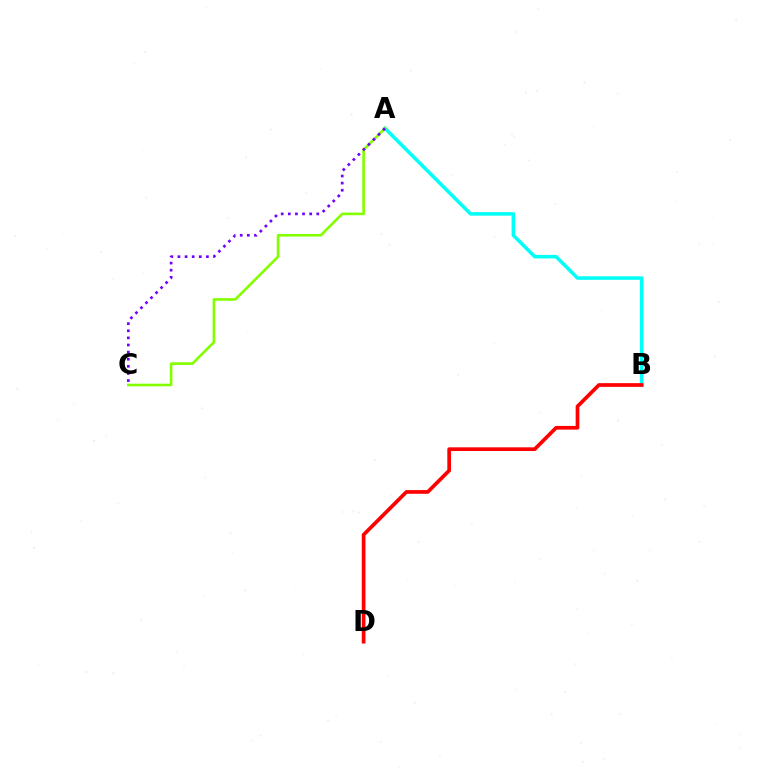{('A', 'B'): [{'color': '#00fff6', 'line_style': 'solid', 'thickness': 2.53}], ('B', 'D'): [{'color': '#ff0000', 'line_style': 'solid', 'thickness': 2.66}], ('A', 'C'): [{'color': '#84ff00', 'line_style': 'solid', 'thickness': 1.9}, {'color': '#7200ff', 'line_style': 'dotted', 'thickness': 1.93}]}